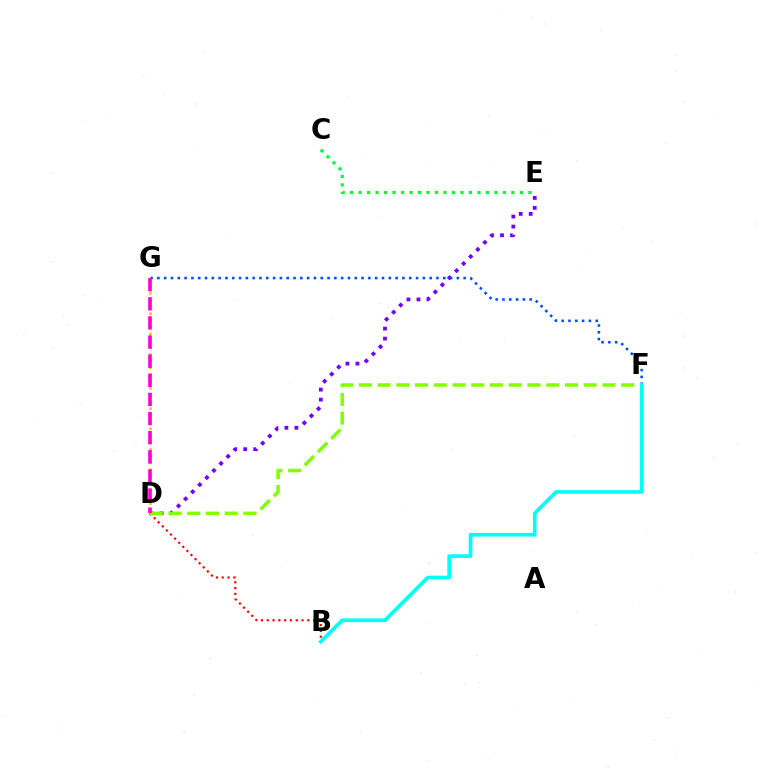{('D', 'E'): [{'color': '#7200ff', 'line_style': 'dotted', 'thickness': 2.72}], ('F', 'G'): [{'color': '#004bff', 'line_style': 'dotted', 'thickness': 1.85}], ('D', 'G'): [{'color': '#ffbd00', 'line_style': 'dotted', 'thickness': 1.84}, {'color': '#ff00cf', 'line_style': 'dashed', 'thickness': 2.6}], ('B', 'D'): [{'color': '#ff0000', 'line_style': 'dotted', 'thickness': 1.57}], ('D', 'F'): [{'color': '#84ff00', 'line_style': 'dashed', 'thickness': 2.55}], ('B', 'F'): [{'color': '#00fff6', 'line_style': 'solid', 'thickness': 2.62}], ('C', 'E'): [{'color': '#00ff39', 'line_style': 'dotted', 'thickness': 2.31}]}